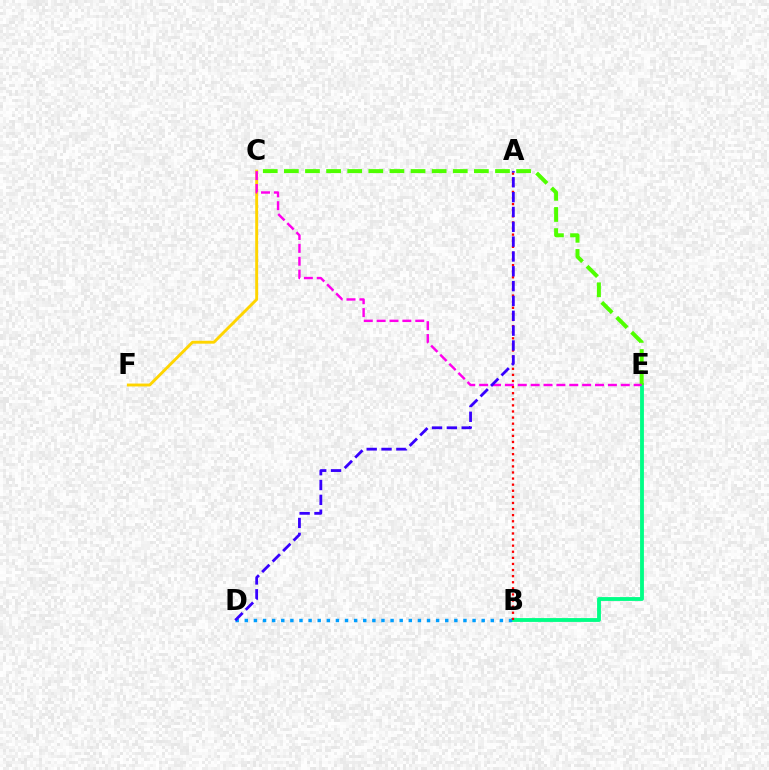{('B', 'E'): [{'color': '#00ff86', 'line_style': 'solid', 'thickness': 2.77}], ('C', 'F'): [{'color': '#ffd500', 'line_style': 'solid', 'thickness': 2.08}], ('B', 'D'): [{'color': '#009eff', 'line_style': 'dotted', 'thickness': 2.48}], ('C', 'E'): [{'color': '#4fff00', 'line_style': 'dashed', 'thickness': 2.87}, {'color': '#ff00ed', 'line_style': 'dashed', 'thickness': 1.75}], ('A', 'B'): [{'color': '#ff0000', 'line_style': 'dotted', 'thickness': 1.66}], ('A', 'D'): [{'color': '#3700ff', 'line_style': 'dashed', 'thickness': 2.02}]}